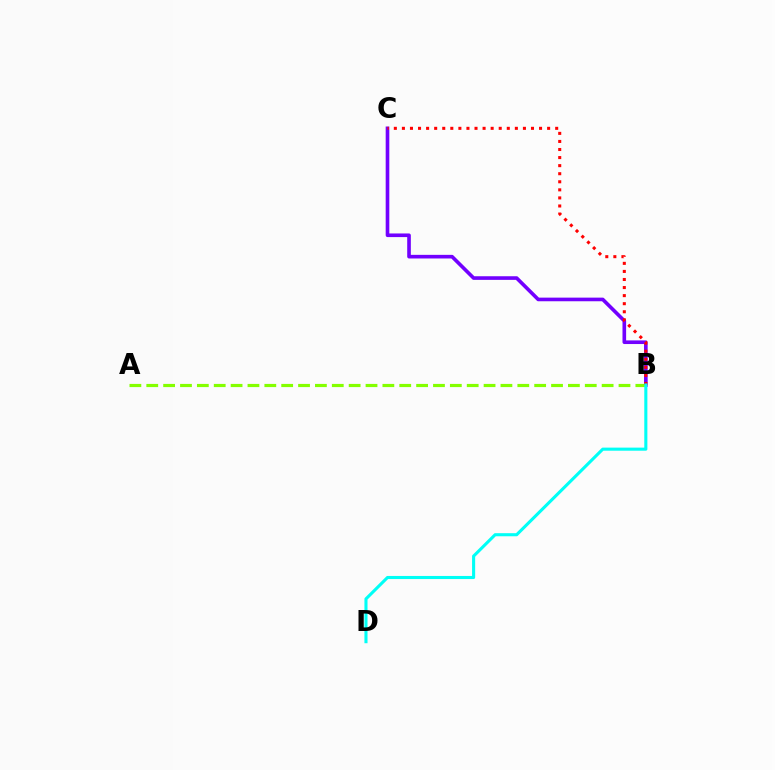{('B', 'C'): [{'color': '#7200ff', 'line_style': 'solid', 'thickness': 2.61}, {'color': '#ff0000', 'line_style': 'dotted', 'thickness': 2.19}], ('A', 'B'): [{'color': '#84ff00', 'line_style': 'dashed', 'thickness': 2.29}], ('B', 'D'): [{'color': '#00fff6', 'line_style': 'solid', 'thickness': 2.22}]}